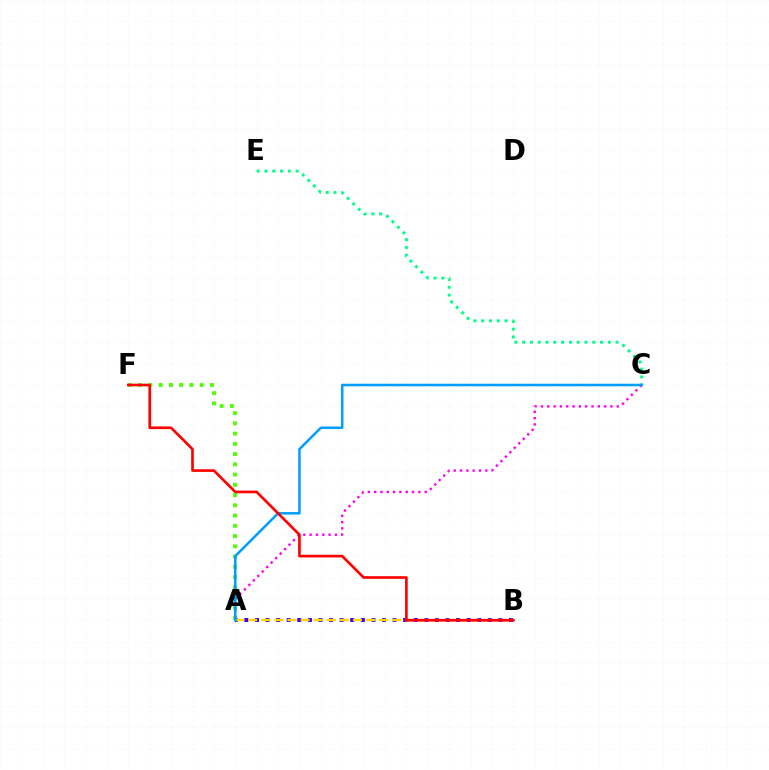{('C', 'E'): [{'color': '#00ff86', 'line_style': 'dotted', 'thickness': 2.12}], ('A', 'B'): [{'color': '#3700ff', 'line_style': 'dotted', 'thickness': 2.88}, {'color': '#ffd500', 'line_style': 'dashed', 'thickness': 1.78}], ('A', 'F'): [{'color': '#4fff00', 'line_style': 'dotted', 'thickness': 2.78}], ('A', 'C'): [{'color': '#ff00ed', 'line_style': 'dotted', 'thickness': 1.72}, {'color': '#009eff', 'line_style': 'solid', 'thickness': 1.82}], ('B', 'F'): [{'color': '#ff0000', 'line_style': 'solid', 'thickness': 1.91}]}